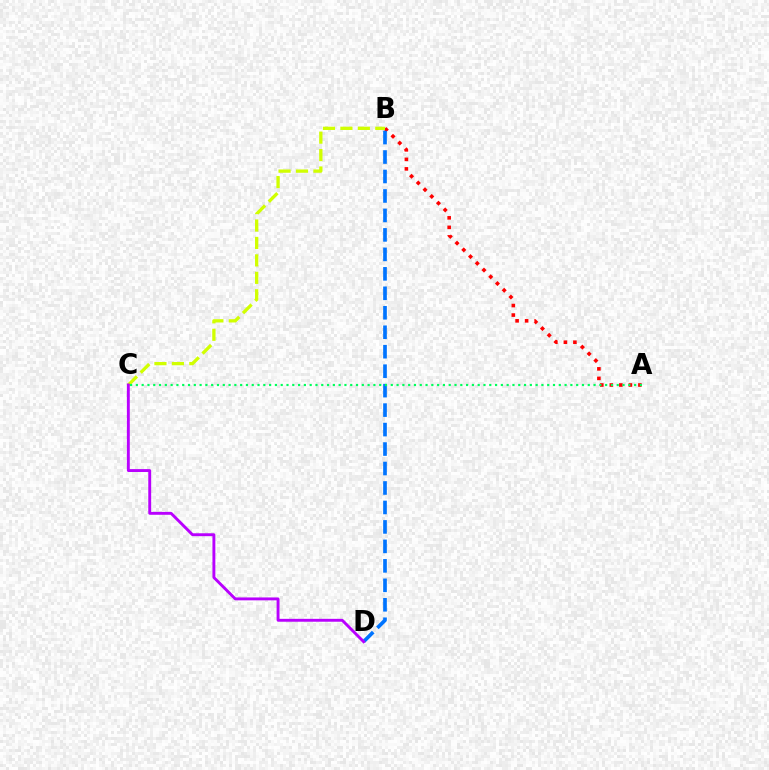{('A', 'B'): [{'color': '#ff0000', 'line_style': 'dotted', 'thickness': 2.59}], ('B', 'D'): [{'color': '#0074ff', 'line_style': 'dashed', 'thickness': 2.64}], ('B', 'C'): [{'color': '#d1ff00', 'line_style': 'dashed', 'thickness': 2.37}], ('C', 'D'): [{'color': '#b900ff', 'line_style': 'solid', 'thickness': 2.08}], ('A', 'C'): [{'color': '#00ff5c', 'line_style': 'dotted', 'thickness': 1.57}]}